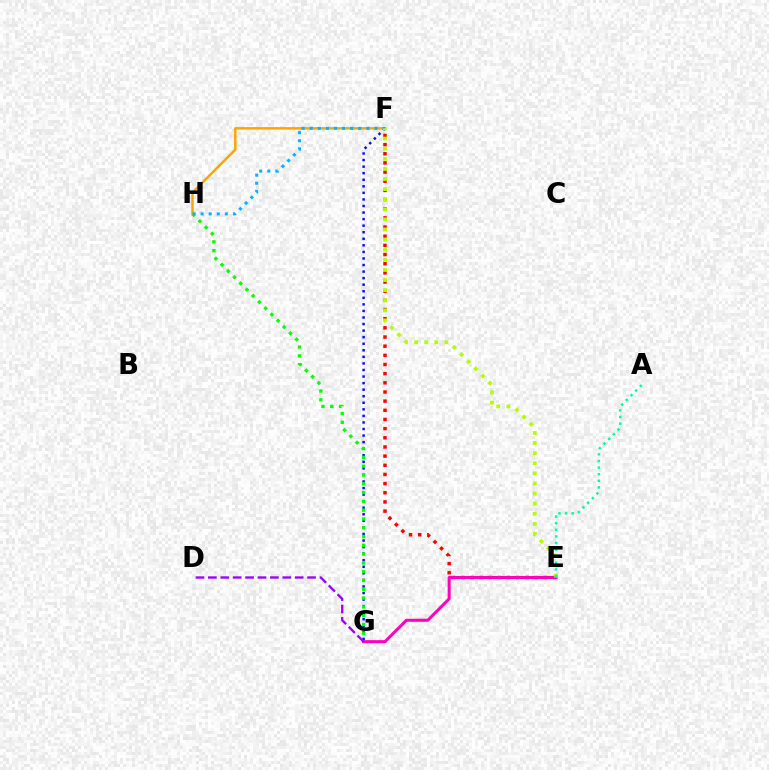{('E', 'F'): [{'color': '#ff0000', 'line_style': 'dotted', 'thickness': 2.49}, {'color': '#b3ff00', 'line_style': 'dotted', 'thickness': 2.74}], ('F', 'G'): [{'color': '#0010ff', 'line_style': 'dotted', 'thickness': 1.78}], ('G', 'H'): [{'color': '#08ff00', 'line_style': 'dotted', 'thickness': 2.39}], ('F', 'H'): [{'color': '#ffa500', 'line_style': 'solid', 'thickness': 1.78}, {'color': '#00b5ff', 'line_style': 'dotted', 'thickness': 2.19}], ('E', 'G'): [{'color': '#ff00bd', 'line_style': 'solid', 'thickness': 2.18}], ('D', 'G'): [{'color': '#9b00ff', 'line_style': 'dashed', 'thickness': 1.68}], ('A', 'E'): [{'color': '#00ff9d', 'line_style': 'dotted', 'thickness': 1.79}]}